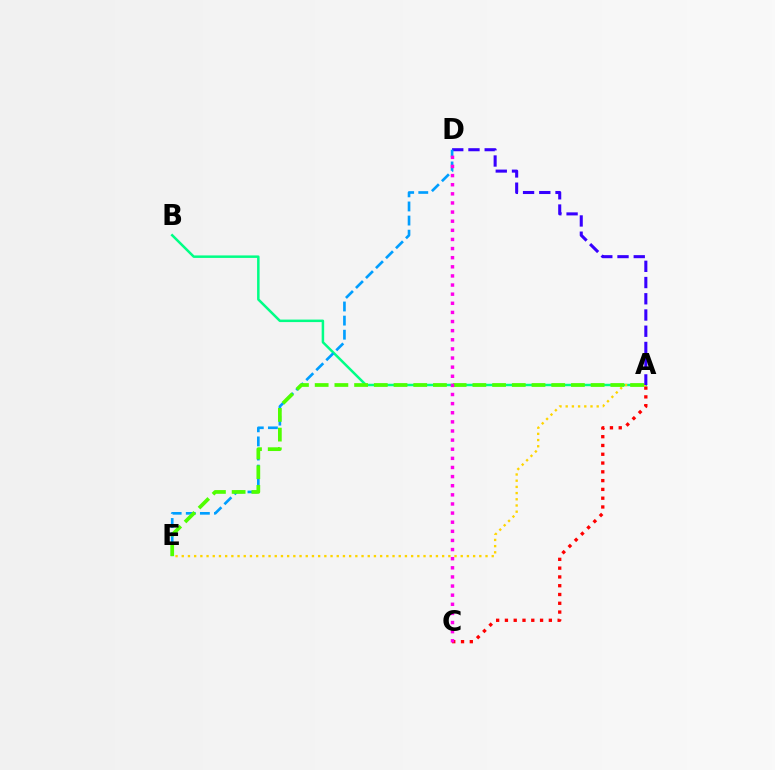{('A', 'B'): [{'color': '#00ff86', 'line_style': 'solid', 'thickness': 1.8}], ('A', 'C'): [{'color': '#ff0000', 'line_style': 'dotted', 'thickness': 2.39}], ('A', 'E'): [{'color': '#ffd500', 'line_style': 'dotted', 'thickness': 1.68}, {'color': '#4fff00', 'line_style': 'dashed', 'thickness': 2.68}], ('A', 'D'): [{'color': '#3700ff', 'line_style': 'dashed', 'thickness': 2.2}], ('D', 'E'): [{'color': '#009eff', 'line_style': 'dashed', 'thickness': 1.92}], ('C', 'D'): [{'color': '#ff00ed', 'line_style': 'dotted', 'thickness': 2.48}]}